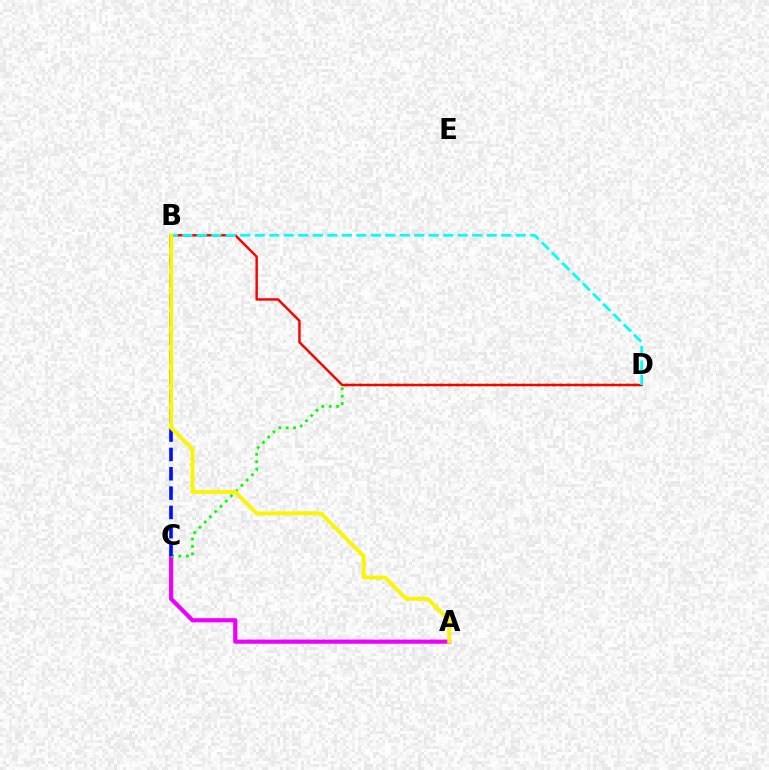{('A', 'C'): [{'color': '#ee00ff', 'line_style': 'solid', 'thickness': 2.99}], ('C', 'D'): [{'color': '#08ff00', 'line_style': 'dotted', 'thickness': 2.02}], ('B', 'D'): [{'color': '#ff0000', 'line_style': 'solid', 'thickness': 1.75}, {'color': '#00fff6', 'line_style': 'dashed', 'thickness': 1.97}], ('B', 'C'): [{'color': '#0010ff', 'line_style': 'dashed', 'thickness': 2.63}], ('A', 'B'): [{'color': '#fcf500', 'line_style': 'solid', 'thickness': 2.76}]}